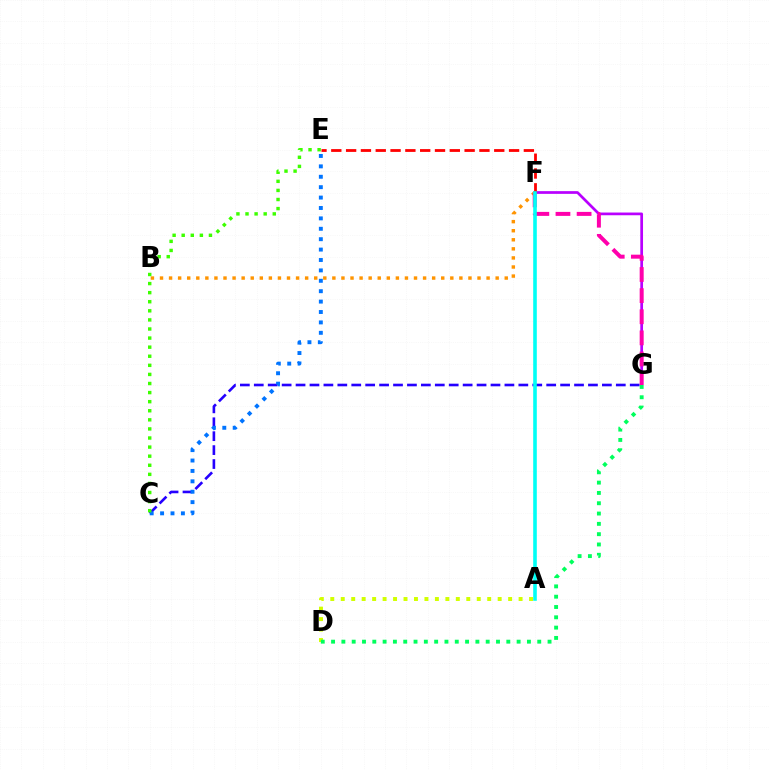{('F', 'G'): [{'color': '#b900ff', 'line_style': 'solid', 'thickness': 1.96}, {'color': '#ff00ac', 'line_style': 'dashed', 'thickness': 2.87}], ('B', 'F'): [{'color': '#ff9400', 'line_style': 'dotted', 'thickness': 2.46}], ('A', 'D'): [{'color': '#d1ff00', 'line_style': 'dotted', 'thickness': 2.84}], ('E', 'F'): [{'color': '#ff0000', 'line_style': 'dashed', 'thickness': 2.01}], ('C', 'G'): [{'color': '#2500ff', 'line_style': 'dashed', 'thickness': 1.89}], ('D', 'G'): [{'color': '#00ff5c', 'line_style': 'dotted', 'thickness': 2.8}], ('C', 'E'): [{'color': '#0074ff', 'line_style': 'dotted', 'thickness': 2.83}, {'color': '#3dff00', 'line_style': 'dotted', 'thickness': 2.47}], ('A', 'F'): [{'color': '#00fff6', 'line_style': 'solid', 'thickness': 2.59}]}